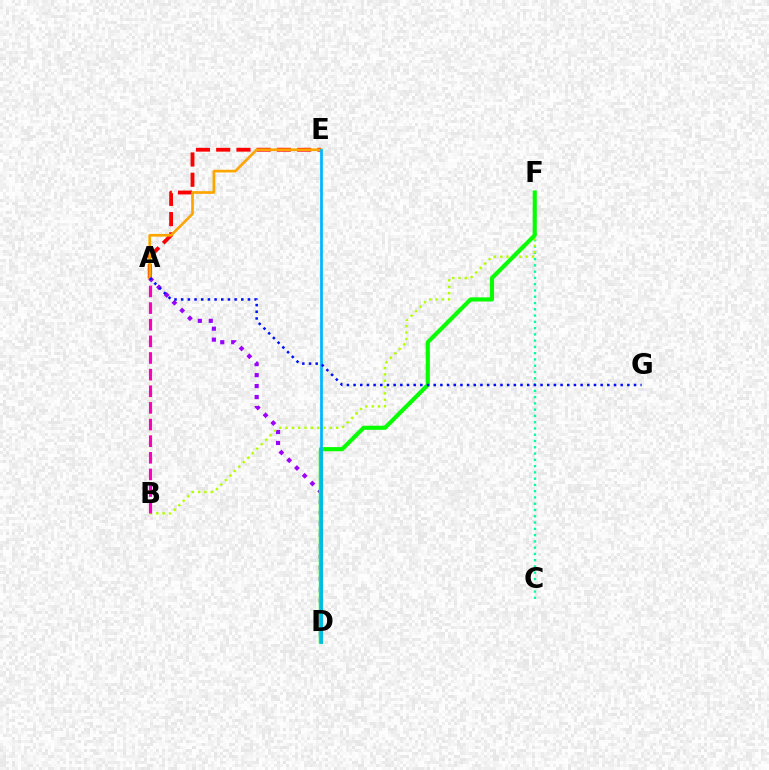{('C', 'F'): [{'color': '#00ff9d', 'line_style': 'dotted', 'thickness': 1.7}], ('A', 'D'): [{'color': '#9b00ff', 'line_style': 'dotted', 'thickness': 2.98}], ('A', 'E'): [{'color': '#ff0000', 'line_style': 'dashed', 'thickness': 2.75}, {'color': '#ffa500', 'line_style': 'solid', 'thickness': 1.94}], ('B', 'F'): [{'color': '#b3ff00', 'line_style': 'dotted', 'thickness': 1.72}], ('D', 'F'): [{'color': '#08ff00', 'line_style': 'solid', 'thickness': 2.98}], ('A', 'B'): [{'color': '#ff00bd', 'line_style': 'dashed', 'thickness': 2.26}], ('D', 'E'): [{'color': '#00b5ff', 'line_style': 'solid', 'thickness': 1.97}], ('A', 'G'): [{'color': '#0010ff', 'line_style': 'dotted', 'thickness': 1.81}]}